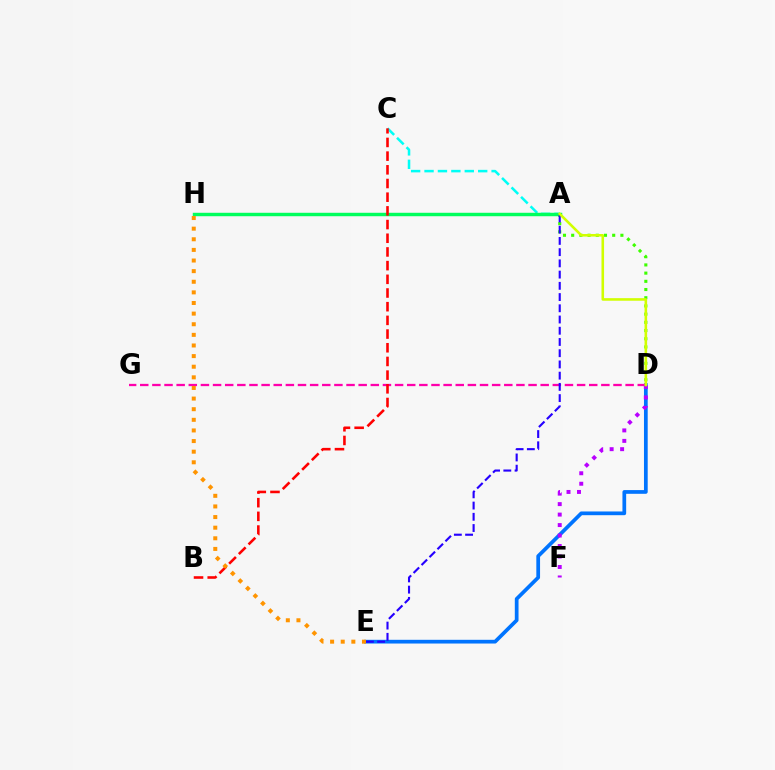{('A', 'C'): [{'color': '#00fff6', 'line_style': 'dashed', 'thickness': 1.82}], ('D', 'E'): [{'color': '#0074ff', 'line_style': 'solid', 'thickness': 2.68}], ('A', 'D'): [{'color': '#3dff00', 'line_style': 'dotted', 'thickness': 2.23}, {'color': '#d1ff00', 'line_style': 'solid', 'thickness': 1.86}], ('D', 'G'): [{'color': '#ff00ac', 'line_style': 'dashed', 'thickness': 1.65}], ('A', 'H'): [{'color': '#00ff5c', 'line_style': 'solid', 'thickness': 2.47}], ('D', 'F'): [{'color': '#b900ff', 'line_style': 'dotted', 'thickness': 2.85}], ('A', 'E'): [{'color': '#2500ff', 'line_style': 'dashed', 'thickness': 1.53}], ('B', 'C'): [{'color': '#ff0000', 'line_style': 'dashed', 'thickness': 1.86}], ('E', 'H'): [{'color': '#ff9400', 'line_style': 'dotted', 'thickness': 2.89}]}